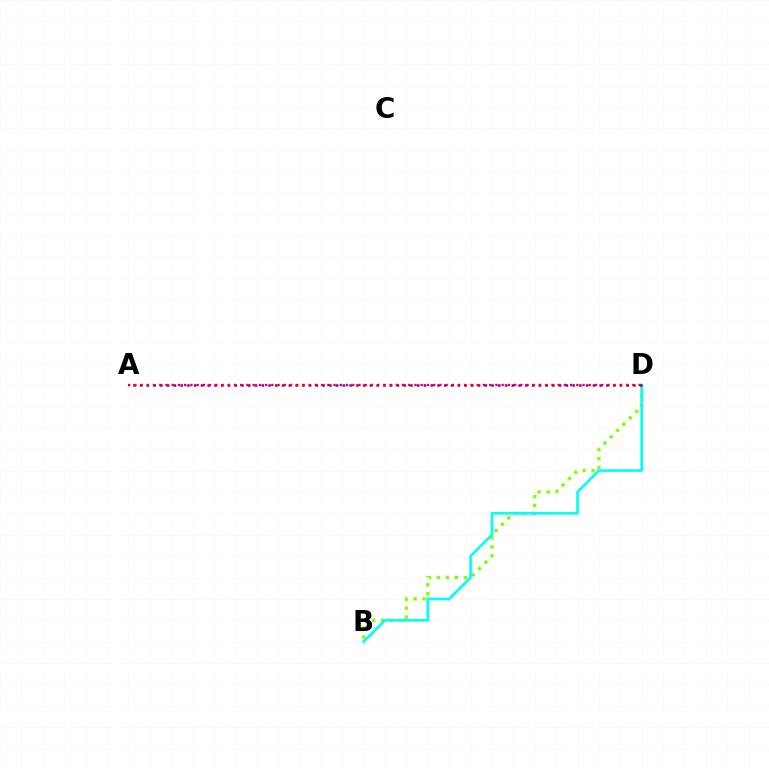{('B', 'D'): [{'color': '#84ff00', 'line_style': 'dotted', 'thickness': 2.43}, {'color': '#00fff6', 'line_style': 'solid', 'thickness': 1.88}], ('A', 'D'): [{'color': '#7200ff', 'line_style': 'dotted', 'thickness': 1.84}, {'color': '#ff0000', 'line_style': 'dotted', 'thickness': 1.69}]}